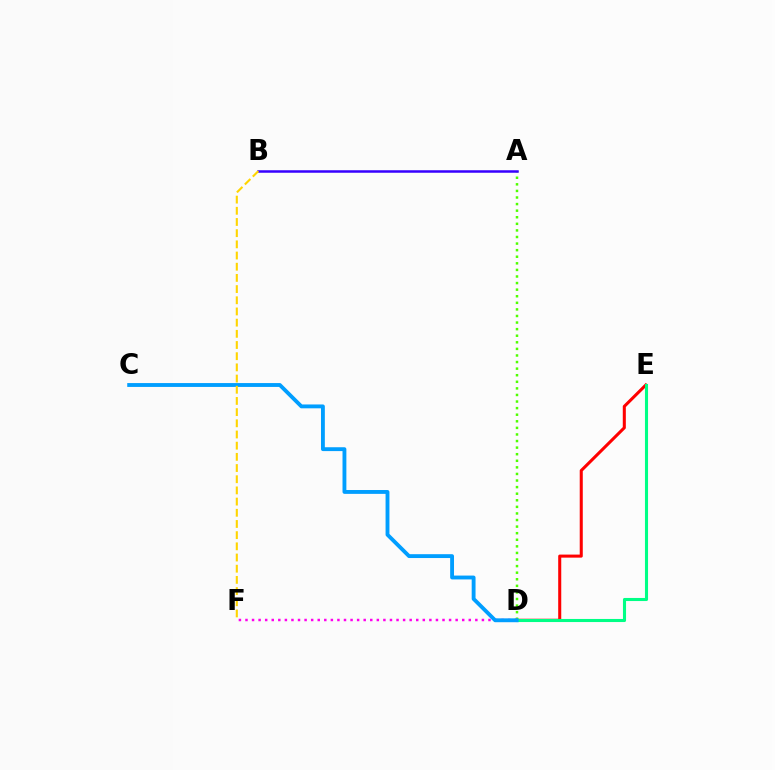{('D', 'E'): [{'color': '#ff0000', 'line_style': 'solid', 'thickness': 2.2}, {'color': '#00ff86', 'line_style': 'solid', 'thickness': 2.22}], ('A', 'D'): [{'color': '#4fff00', 'line_style': 'dotted', 'thickness': 1.79}], ('D', 'F'): [{'color': '#ff00ed', 'line_style': 'dotted', 'thickness': 1.78}], ('A', 'B'): [{'color': '#3700ff', 'line_style': 'solid', 'thickness': 1.8}], ('C', 'D'): [{'color': '#009eff', 'line_style': 'solid', 'thickness': 2.78}], ('B', 'F'): [{'color': '#ffd500', 'line_style': 'dashed', 'thickness': 1.52}]}